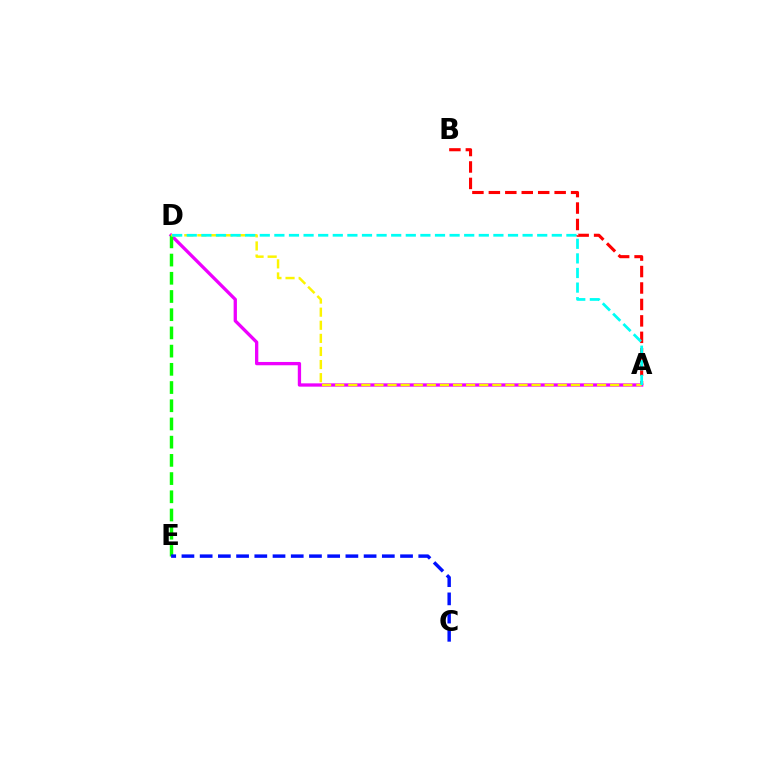{('A', 'D'): [{'color': '#ee00ff', 'line_style': 'solid', 'thickness': 2.38}, {'color': '#fcf500', 'line_style': 'dashed', 'thickness': 1.78}, {'color': '#00fff6', 'line_style': 'dashed', 'thickness': 1.98}], ('D', 'E'): [{'color': '#08ff00', 'line_style': 'dashed', 'thickness': 2.47}], ('A', 'B'): [{'color': '#ff0000', 'line_style': 'dashed', 'thickness': 2.23}], ('C', 'E'): [{'color': '#0010ff', 'line_style': 'dashed', 'thickness': 2.47}]}